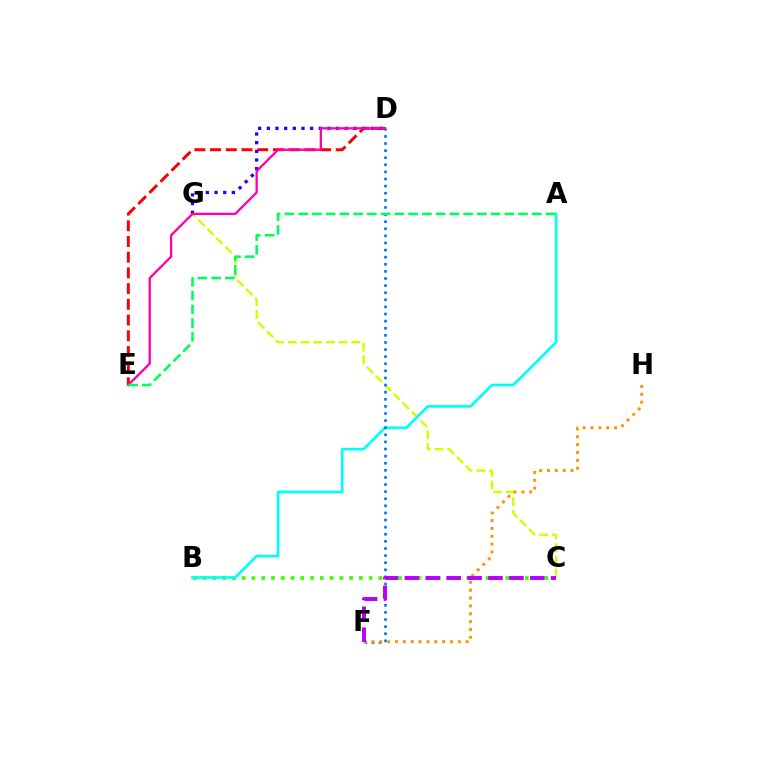{('D', 'E'): [{'color': '#ff0000', 'line_style': 'dashed', 'thickness': 2.13}, {'color': '#ff00ac', 'line_style': 'solid', 'thickness': 1.66}], ('B', 'C'): [{'color': '#3dff00', 'line_style': 'dotted', 'thickness': 2.65}], ('C', 'G'): [{'color': '#d1ff00', 'line_style': 'dashed', 'thickness': 1.73}], ('D', 'G'): [{'color': '#2500ff', 'line_style': 'dotted', 'thickness': 2.35}], ('A', 'B'): [{'color': '#00fff6', 'line_style': 'solid', 'thickness': 1.93}], ('D', 'F'): [{'color': '#0074ff', 'line_style': 'dotted', 'thickness': 1.93}], ('F', 'H'): [{'color': '#ff9400', 'line_style': 'dotted', 'thickness': 2.13}], ('C', 'F'): [{'color': '#b900ff', 'line_style': 'dashed', 'thickness': 2.84}], ('A', 'E'): [{'color': '#00ff5c', 'line_style': 'dashed', 'thickness': 1.87}]}